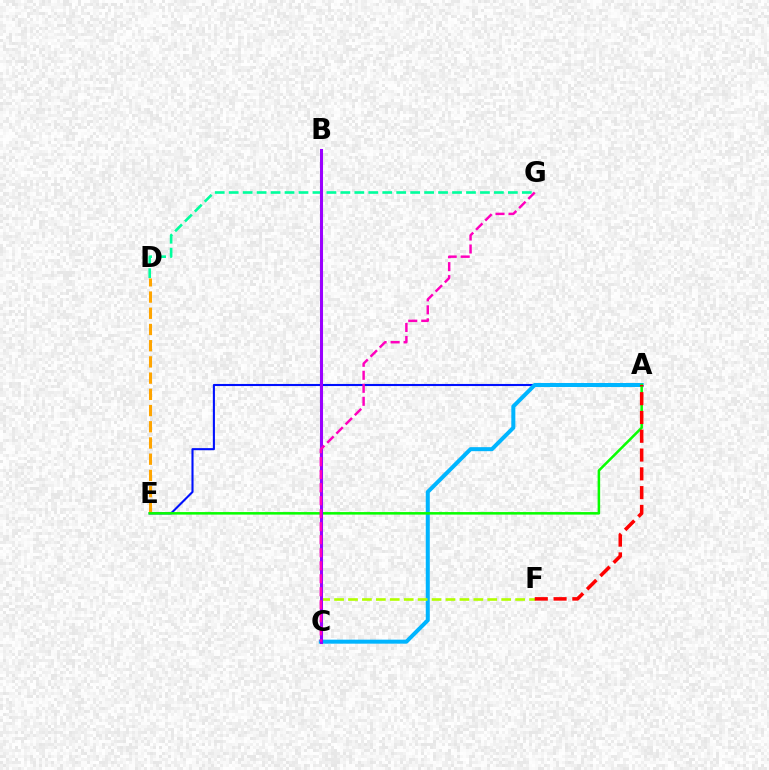{('A', 'E'): [{'color': '#0010ff', 'line_style': 'solid', 'thickness': 1.51}, {'color': '#08ff00', 'line_style': 'solid', 'thickness': 1.82}], ('A', 'C'): [{'color': '#00b5ff', 'line_style': 'solid', 'thickness': 2.89}], ('D', 'G'): [{'color': '#00ff9d', 'line_style': 'dashed', 'thickness': 1.9}], ('D', 'E'): [{'color': '#ffa500', 'line_style': 'dashed', 'thickness': 2.2}], ('C', 'F'): [{'color': '#b3ff00', 'line_style': 'dashed', 'thickness': 1.89}], ('B', 'C'): [{'color': '#9b00ff', 'line_style': 'solid', 'thickness': 2.2}], ('A', 'F'): [{'color': '#ff0000', 'line_style': 'dashed', 'thickness': 2.55}], ('C', 'G'): [{'color': '#ff00bd', 'line_style': 'dashed', 'thickness': 1.77}]}